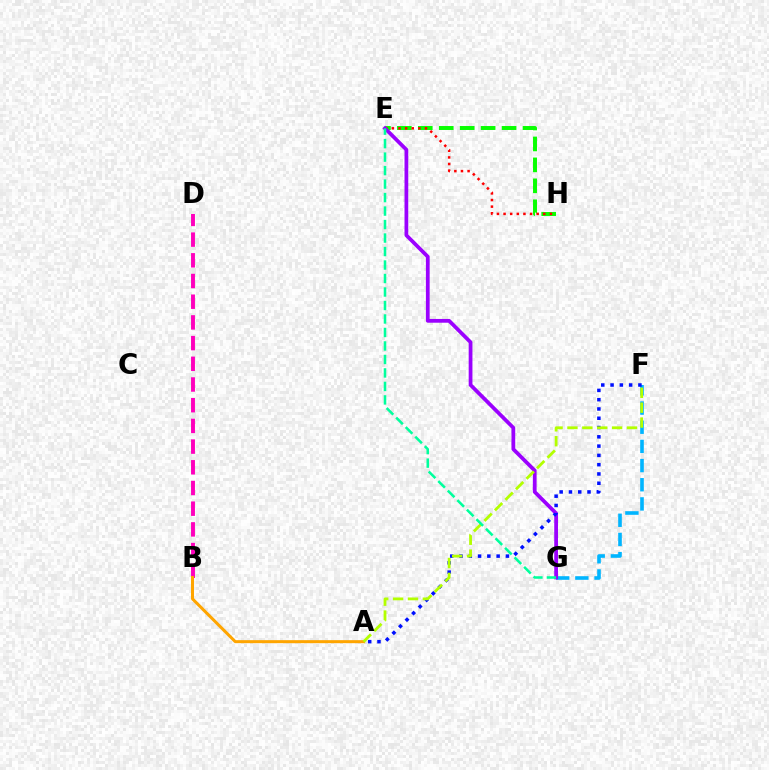{('F', 'G'): [{'color': '#00b5ff', 'line_style': 'dashed', 'thickness': 2.6}], ('B', 'D'): [{'color': '#ff00bd', 'line_style': 'dashed', 'thickness': 2.81}], ('E', 'H'): [{'color': '#08ff00', 'line_style': 'dashed', 'thickness': 2.84}, {'color': '#ff0000', 'line_style': 'dotted', 'thickness': 1.8}], ('E', 'G'): [{'color': '#9b00ff', 'line_style': 'solid', 'thickness': 2.7}, {'color': '#00ff9d', 'line_style': 'dashed', 'thickness': 1.83}], ('A', 'F'): [{'color': '#0010ff', 'line_style': 'dotted', 'thickness': 2.52}, {'color': '#b3ff00', 'line_style': 'dashed', 'thickness': 2.02}], ('A', 'B'): [{'color': '#ffa500', 'line_style': 'solid', 'thickness': 2.17}]}